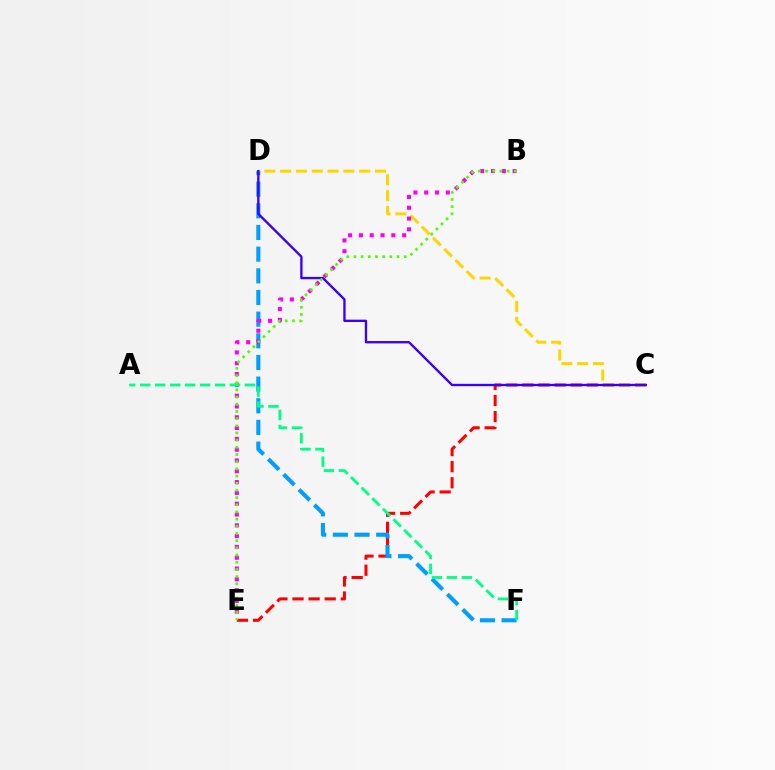{('C', 'E'): [{'color': '#ff0000', 'line_style': 'dashed', 'thickness': 2.19}], ('D', 'F'): [{'color': '#009eff', 'line_style': 'dashed', 'thickness': 2.94}], ('C', 'D'): [{'color': '#ffd500', 'line_style': 'dashed', 'thickness': 2.15}, {'color': '#3700ff', 'line_style': 'solid', 'thickness': 1.69}], ('B', 'E'): [{'color': '#ff00ed', 'line_style': 'dotted', 'thickness': 2.94}, {'color': '#4fff00', 'line_style': 'dotted', 'thickness': 1.95}], ('A', 'F'): [{'color': '#00ff86', 'line_style': 'dashed', 'thickness': 2.03}]}